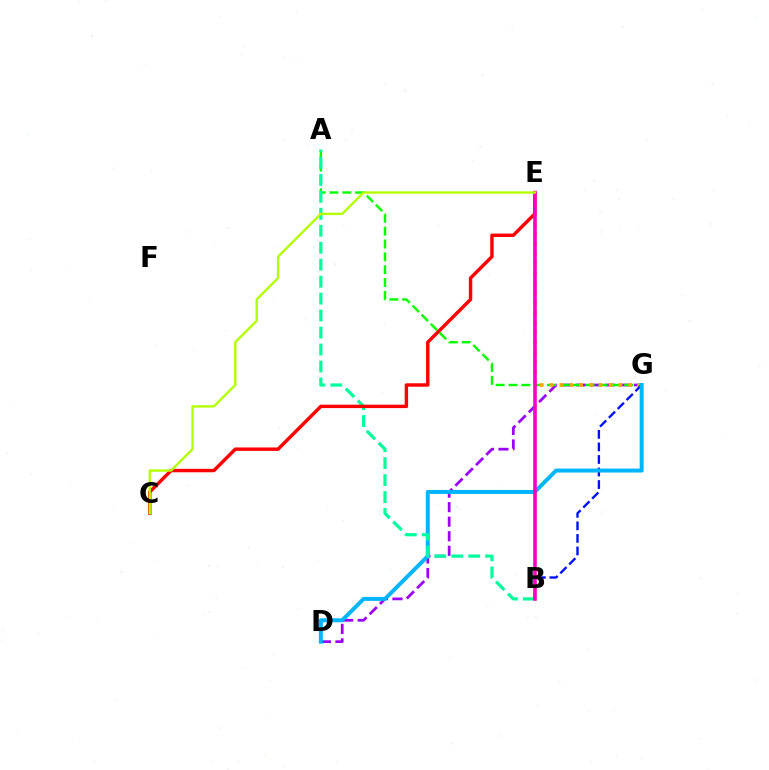{('D', 'G'): [{'color': '#9b00ff', 'line_style': 'dashed', 'thickness': 1.98}, {'color': '#00b5ff', 'line_style': 'solid', 'thickness': 2.86}], ('A', 'G'): [{'color': '#08ff00', 'line_style': 'dashed', 'thickness': 1.75}], ('E', 'G'): [{'color': '#ffa500', 'line_style': 'dotted', 'thickness': 2.68}], ('B', 'G'): [{'color': '#0010ff', 'line_style': 'dashed', 'thickness': 1.7}], ('A', 'B'): [{'color': '#00ff9d', 'line_style': 'dashed', 'thickness': 2.3}], ('C', 'E'): [{'color': '#ff0000', 'line_style': 'solid', 'thickness': 2.47}, {'color': '#b3ff00', 'line_style': 'solid', 'thickness': 1.7}], ('B', 'E'): [{'color': '#ff00bd', 'line_style': 'solid', 'thickness': 2.59}]}